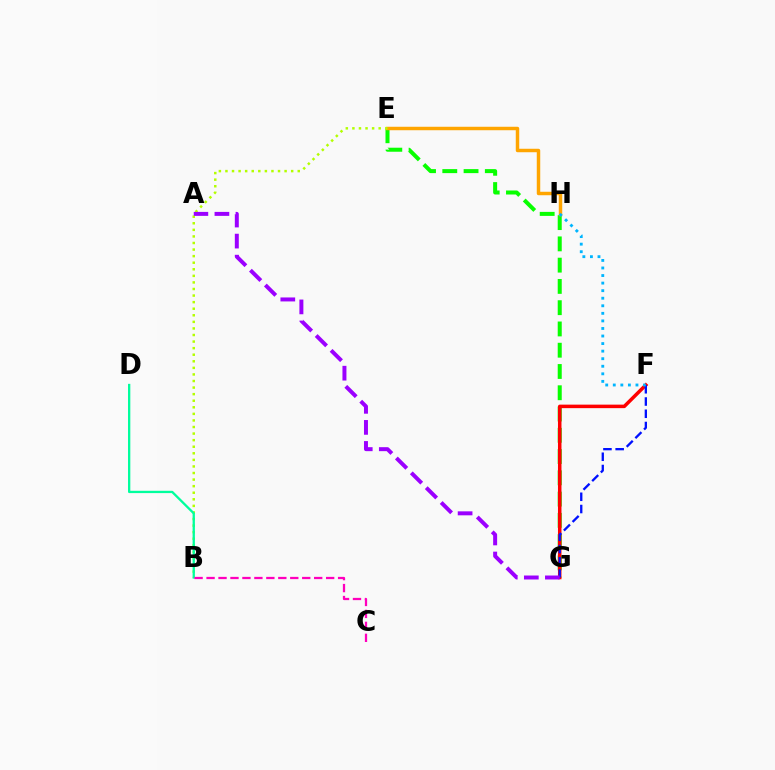{('E', 'G'): [{'color': '#08ff00', 'line_style': 'dashed', 'thickness': 2.89}], ('F', 'G'): [{'color': '#ff0000', 'line_style': 'solid', 'thickness': 2.53}, {'color': '#0010ff', 'line_style': 'dashed', 'thickness': 1.66}], ('E', 'H'): [{'color': '#ffa500', 'line_style': 'solid', 'thickness': 2.5}], ('B', 'E'): [{'color': '#b3ff00', 'line_style': 'dotted', 'thickness': 1.79}], ('B', 'D'): [{'color': '#00ff9d', 'line_style': 'solid', 'thickness': 1.66}], ('B', 'C'): [{'color': '#ff00bd', 'line_style': 'dashed', 'thickness': 1.62}], ('A', 'G'): [{'color': '#9b00ff', 'line_style': 'dashed', 'thickness': 2.86}], ('F', 'H'): [{'color': '#00b5ff', 'line_style': 'dotted', 'thickness': 2.05}]}